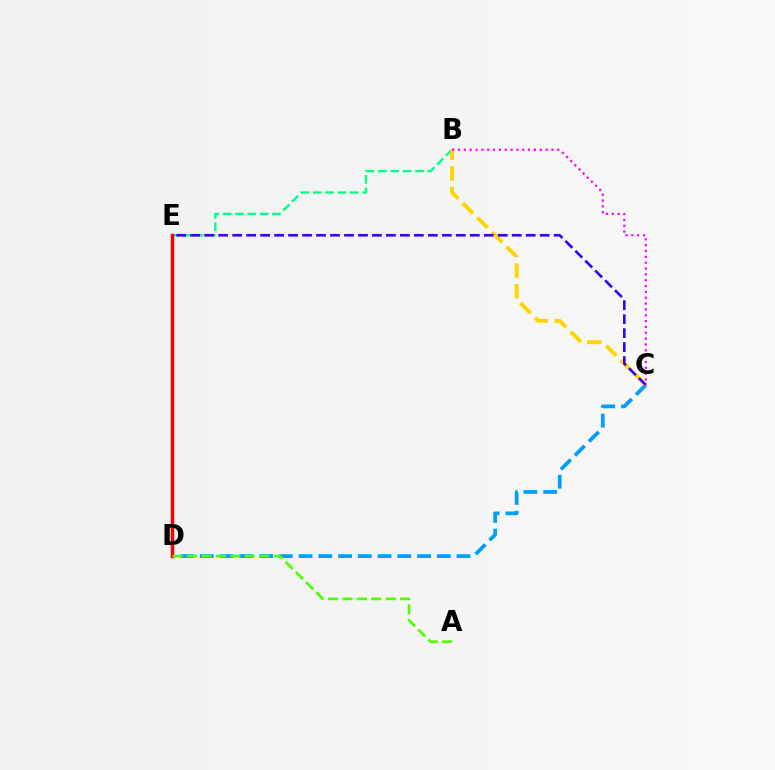{('C', 'D'): [{'color': '#009eff', 'line_style': 'dashed', 'thickness': 2.68}], ('B', 'E'): [{'color': '#00ff86', 'line_style': 'dashed', 'thickness': 1.68}], ('B', 'C'): [{'color': '#ffd500', 'line_style': 'dashed', 'thickness': 2.81}, {'color': '#ff00ed', 'line_style': 'dotted', 'thickness': 1.59}], ('C', 'E'): [{'color': '#3700ff', 'line_style': 'dashed', 'thickness': 1.9}], ('D', 'E'): [{'color': '#ff0000', 'line_style': 'solid', 'thickness': 2.51}], ('A', 'D'): [{'color': '#4fff00', 'line_style': 'dashed', 'thickness': 1.96}]}